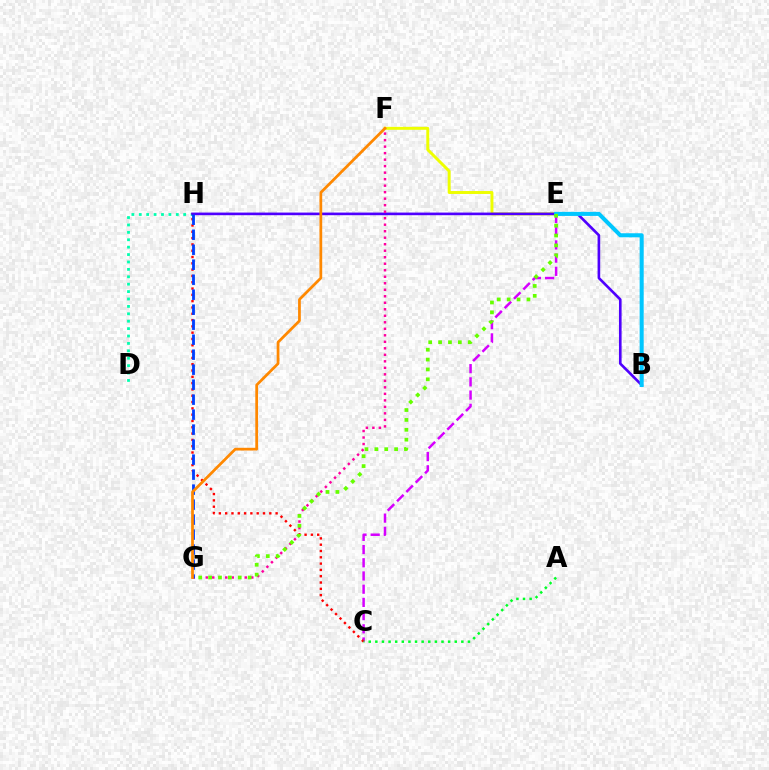{('E', 'F'): [{'color': '#eeff00', 'line_style': 'solid', 'thickness': 2.12}], ('D', 'H'): [{'color': '#00ffaf', 'line_style': 'dotted', 'thickness': 2.01}], ('B', 'H'): [{'color': '#4f00ff', 'line_style': 'solid', 'thickness': 1.9}], ('F', 'G'): [{'color': '#ff00a0', 'line_style': 'dotted', 'thickness': 1.77}, {'color': '#ff8800', 'line_style': 'solid', 'thickness': 1.98}], ('C', 'E'): [{'color': '#d600ff', 'line_style': 'dashed', 'thickness': 1.79}], ('C', 'H'): [{'color': '#ff0000', 'line_style': 'dotted', 'thickness': 1.71}], ('G', 'H'): [{'color': '#003fff', 'line_style': 'dashed', 'thickness': 2.04}], ('B', 'E'): [{'color': '#00c7ff', 'line_style': 'solid', 'thickness': 2.91}], ('E', 'G'): [{'color': '#66ff00', 'line_style': 'dotted', 'thickness': 2.69}], ('A', 'C'): [{'color': '#00ff27', 'line_style': 'dotted', 'thickness': 1.8}]}